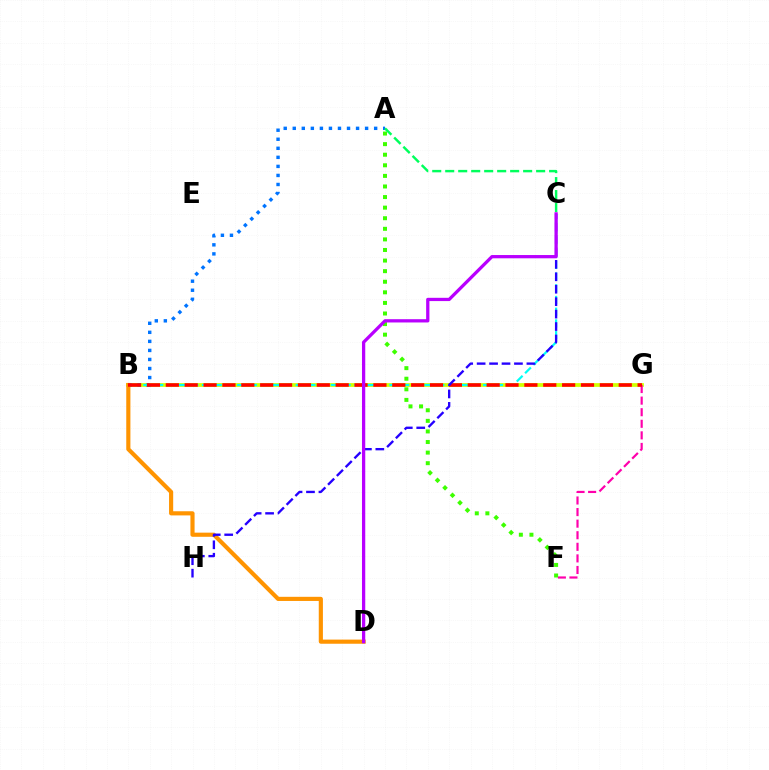{('B', 'G'): [{'color': '#d1ff00', 'line_style': 'solid', 'thickness': 2.7}, {'color': '#ff0000', 'line_style': 'dashed', 'thickness': 2.56}], ('F', 'G'): [{'color': '#ff00ac', 'line_style': 'dashed', 'thickness': 1.57}], ('A', 'B'): [{'color': '#0074ff', 'line_style': 'dotted', 'thickness': 2.46}], ('B', 'D'): [{'color': '#ff9400', 'line_style': 'solid', 'thickness': 2.99}], ('B', 'C'): [{'color': '#00fff6', 'line_style': 'dashed', 'thickness': 1.59}], ('A', 'F'): [{'color': '#3dff00', 'line_style': 'dotted', 'thickness': 2.88}], ('A', 'C'): [{'color': '#00ff5c', 'line_style': 'dashed', 'thickness': 1.76}], ('C', 'H'): [{'color': '#2500ff', 'line_style': 'dashed', 'thickness': 1.69}], ('C', 'D'): [{'color': '#b900ff', 'line_style': 'solid', 'thickness': 2.35}]}